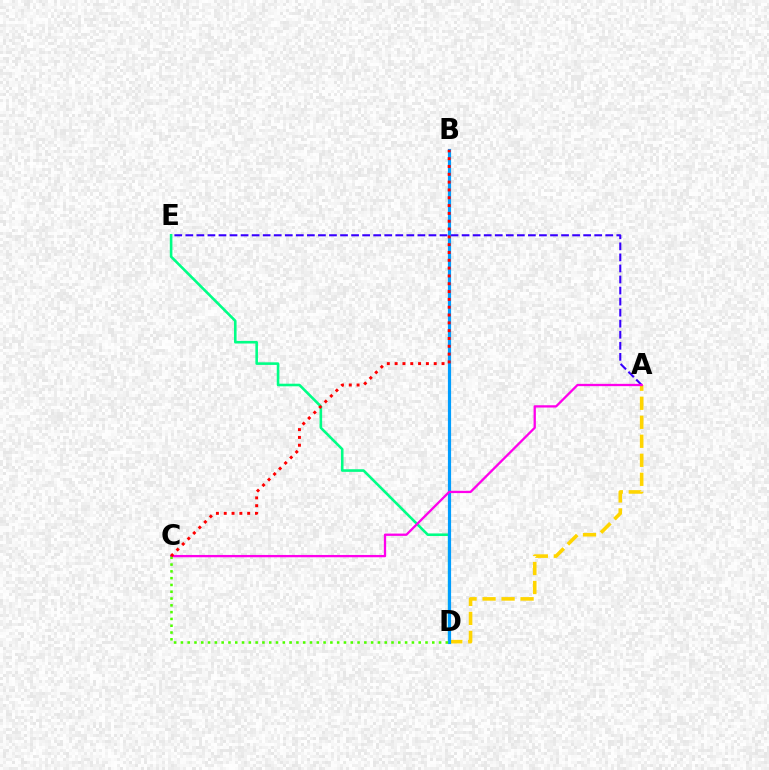{('A', 'E'): [{'color': '#3700ff', 'line_style': 'dashed', 'thickness': 1.5}], ('A', 'D'): [{'color': '#ffd500', 'line_style': 'dashed', 'thickness': 2.58}], ('D', 'E'): [{'color': '#00ff86', 'line_style': 'solid', 'thickness': 1.87}], ('B', 'D'): [{'color': '#009eff', 'line_style': 'solid', 'thickness': 2.29}], ('A', 'C'): [{'color': '#ff00ed', 'line_style': 'solid', 'thickness': 1.66}], ('C', 'D'): [{'color': '#4fff00', 'line_style': 'dotted', 'thickness': 1.85}], ('B', 'C'): [{'color': '#ff0000', 'line_style': 'dotted', 'thickness': 2.12}]}